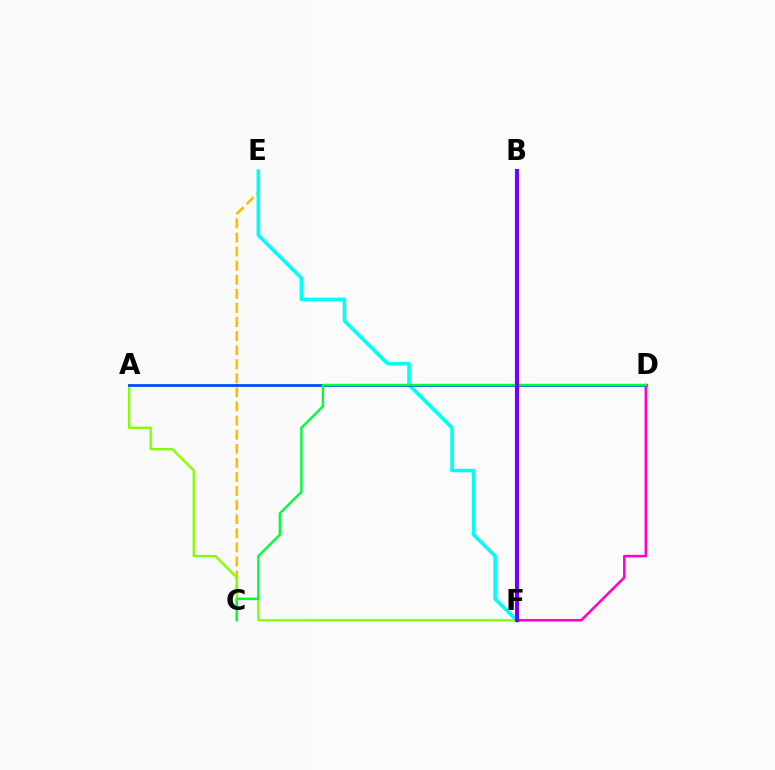{('C', 'E'): [{'color': '#ffbd00', 'line_style': 'dashed', 'thickness': 1.91}], ('B', 'F'): [{'color': '#ff0000', 'line_style': 'dotted', 'thickness': 2.88}, {'color': '#7200ff', 'line_style': 'solid', 'thickness': 3.0}], ('E', 'F'): [{'color': '#00fff6', 'line_style': 'solid', 'thickness': 2.59}], ('A', 'F'): [{'color': '#84ff00', 'line_style': 'solid', 'thickness': 1.69}], ('A', 'D'): [{'color': '#004bff', 'line_style': 'solid', 'thickness': 2.0}], ('D', 'F'): [{'color': '#ff00cf', 'line_style': 'solid', 'thickness': 1.83}], ('C', 'D'): [{'color': '#00ff39', 'line_style': 'solid', 'thickness': 1.74}]}